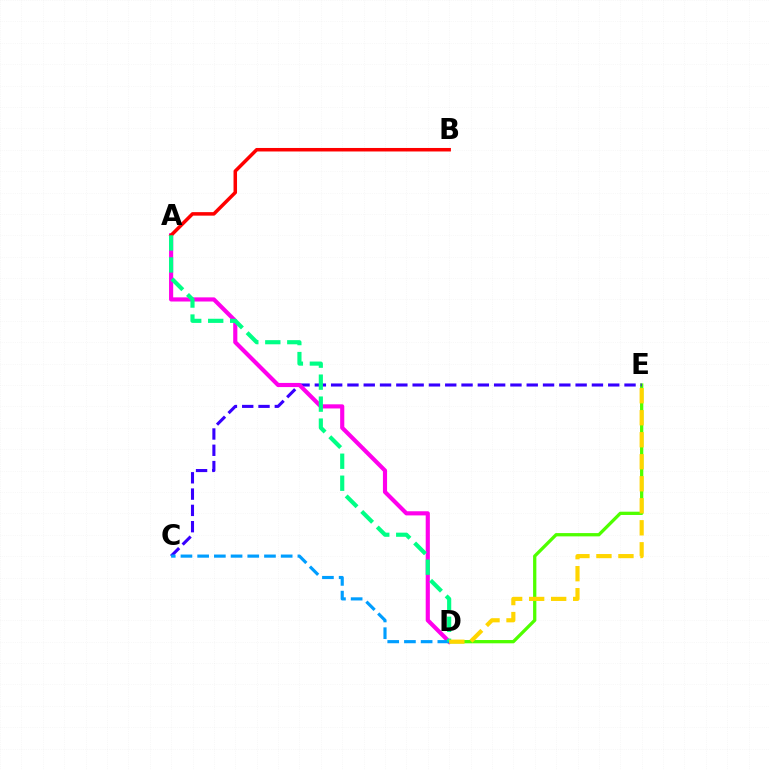{('D', 'E'): [{'color': '#4fff00', 'line_style': 'solid', 'thickness': 2.36}, {'color': '#ffd500', 'line_style': 'dashed', 'thickness': 2.99}], ('C', 'E'): [{'color': '#3700ff', 'line_style': 'dashed', 'thickness': 2.21}], ('A', 'D'): [{'color': '#ff00ed', 'line_style': 'solid', 'thickness': 2.98}, {'color': '#00ff86', 'line_style': 'dashed', 'thickness': 2.99}], ('C', 'D'): [{'color': '#009eff', 'line_style': 'dashed', 'thickness': 2.27}], ('A', 'B'): [{'color': '#ff0000', 'line_style': 'solid', 'thickness': 2.53}]}